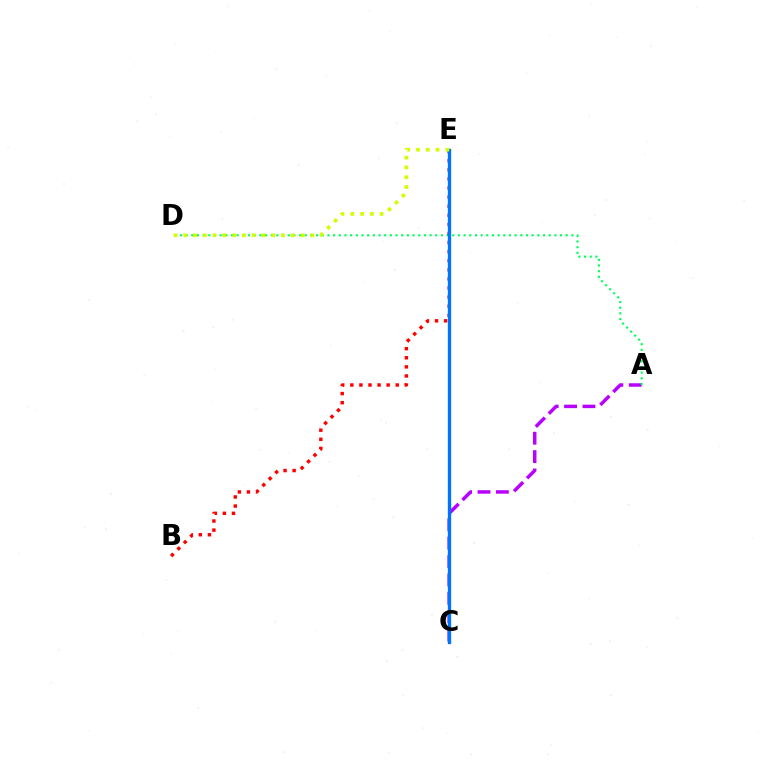{('A', 'C'): [{'color': '#b900ff', 'line_style': 'dashed', 'thickness': 2.5}], ('A', 'D'): [{'color': '#00ff5c', 'line_style': 'dotted', 'thickness': 1.54}], ('B', 'E'): [{'color': '#ff0000', 'line_style': 'dotted', 'thickness': 2.47}], ('C', 'E'): [{'color': '#0074ff', 'line_style': 'solid', 'thickness': 2.4}], ('D', 'E'): [{'color': '#d1ff00', 'line_style': 'dotted', 'thickness': 2.66}]}